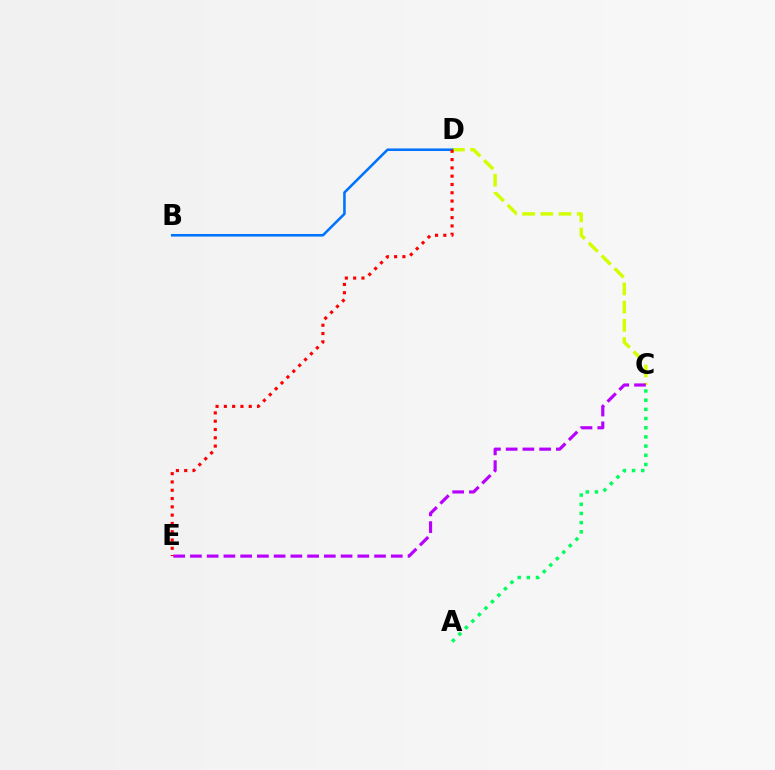{('C', 'D'): [{'color': '#d1ff00', 'line_style': 'dashed', 'thickness': 2.47}], ('B', 'D'): [{'color': '#0074ff', 'line_style': 'solid', 'thickness': 1.85}], ('A', 'C'): [{'color': '#00ff5c', 'line_style': 'dotted', 'thickness': 2.49}], ('C', 'E'): [{'color': '#b900ff', 'line_style': 'dashed', 'thickness': 2.27}], ('D', 'E'): [{'color': '#ff0000', 'line_style': 'dotted', 'thickness': 2.25}]}